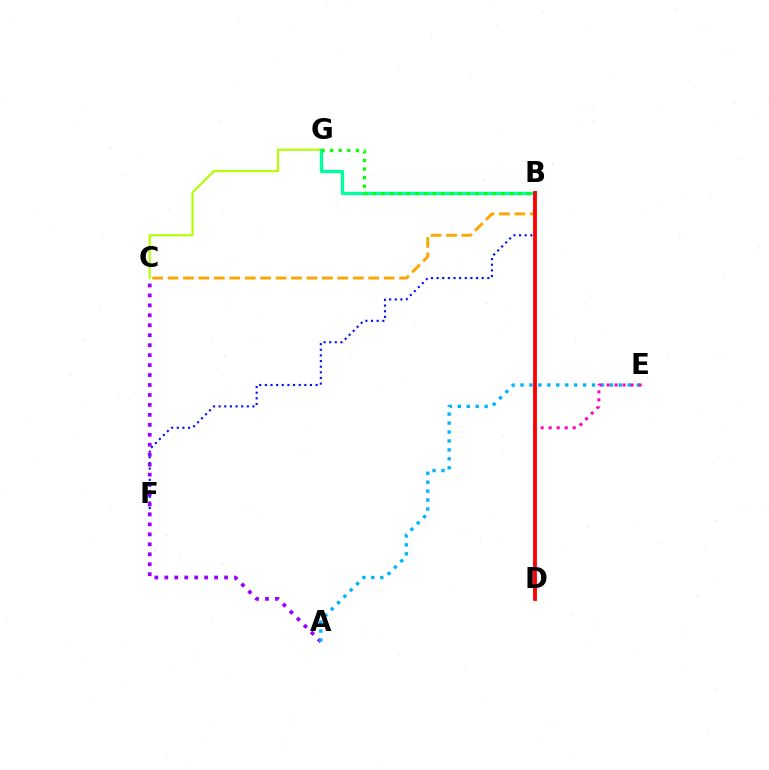{('B', 'C'): [{'color': '#ffa500', 'line_style': 'dashed', 'thickness': 2.1}], ('C', 'G'): [{'color': '#b3ff00', 'line_style': 'solid', 'thickness': 1.55}], ('B', 'F'): [{'color': '#0010ff', 'line_style': 'dotted', 'thickness': 1.53}], ('A', 'C'): [{'color': '#9b00ff', 'line_style': 'dotted', 'thickness': 2.71}], ('B', 'G'): [{'color': '#00ff9d', 'line_style': 'solid', 'thickness': 2.38}, {'color': '#08ff00', 'line_style': 'dotted', 'thickness': 2.33}], ('A', 'E'): [{'color': '#00b5ff', 'line_style': 'dotted', 'thickness': 2.43}], ('D', 'E'): [{'color': '#ff00bd', 'line_style': 'dotted', 'thickness': 2.18}], ('B', 'D'): [{'color': '#ff0000', 'line_style': 'solid', 'thickness': 2.75}]}